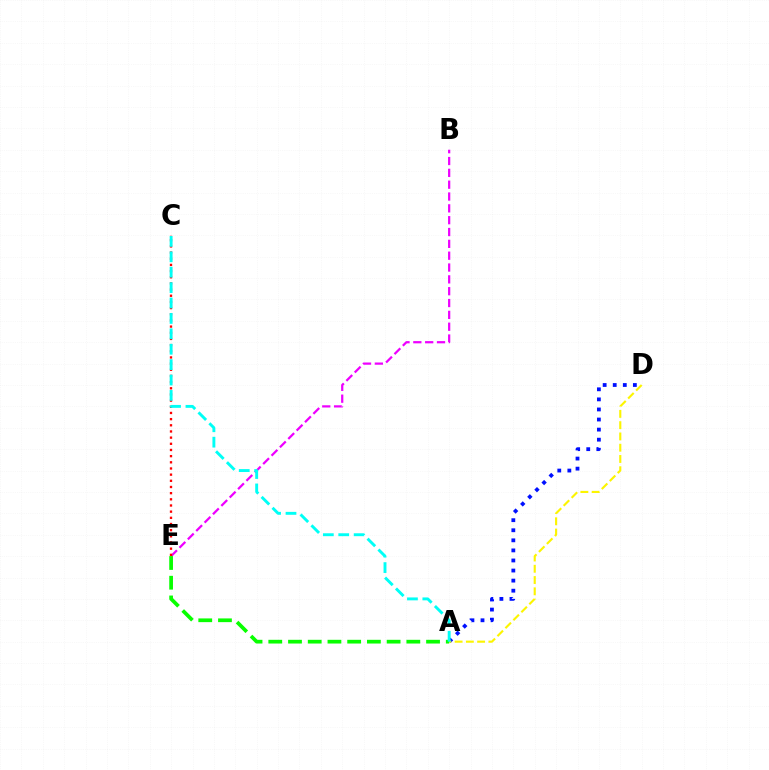{('A', 'D'): [{'color': '#0010ff', 'line_style': 'dotted', 'thickness': 2.74}, {'color': '#fcf500', 'line_style': 'dashed', 'thickness': 1.53}], ('B', 'E'): [{'color': '#ee00ff', 'line_style': 'dashed', 'thickness': 1.61}], ('C', 'E'): [{'color': '#ff0000', 'line_style': 'dotted', 'thickness': 1.68}], ('A', 'E'): [{'color': '#08ff00', 'line_style': 'dashed', 'thickness': 2.68}], ('A', 'C'): [{'color': '#00fff6', 'line_style': 'dashed', 'thickness': 2.09}]}